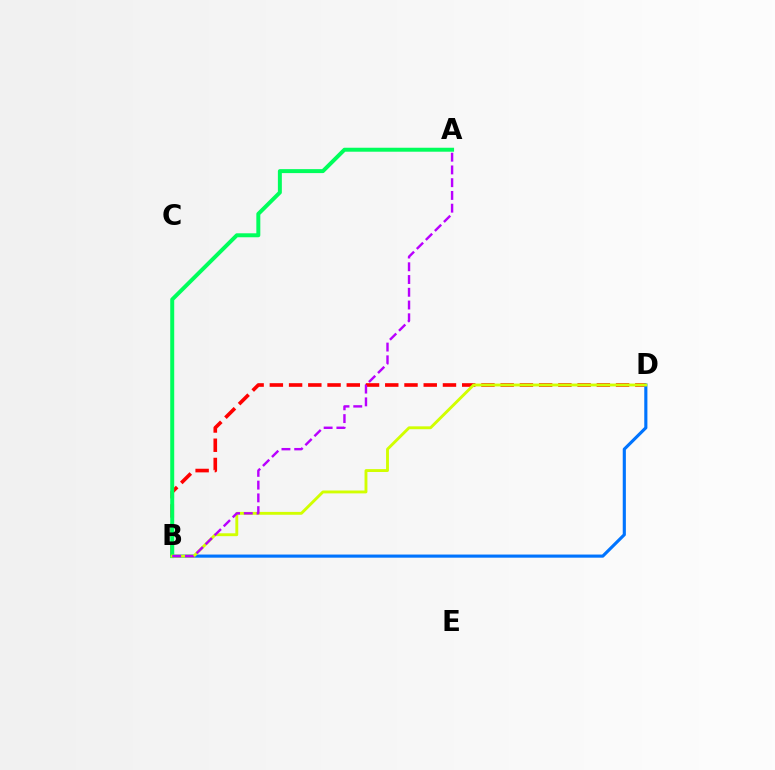{('B', 'D'): [{'color': '#ff0000', 'line_style': 'dashed', 'thickness': 2.61}, {'color': '#0074ff', 'line_style': 'solid', 'thickness': 2.25}, {'color': '#d1ff00', 'line_style': 'solid', 'thickness': 2.07}], ('A', 'B'): [{'color': '#00ff5c', 'line_style': 'solid', 'thickness': 2.86}, {'color': '#b900ff', 'line_style': 'dashed', 'thickness': 1.73}]}